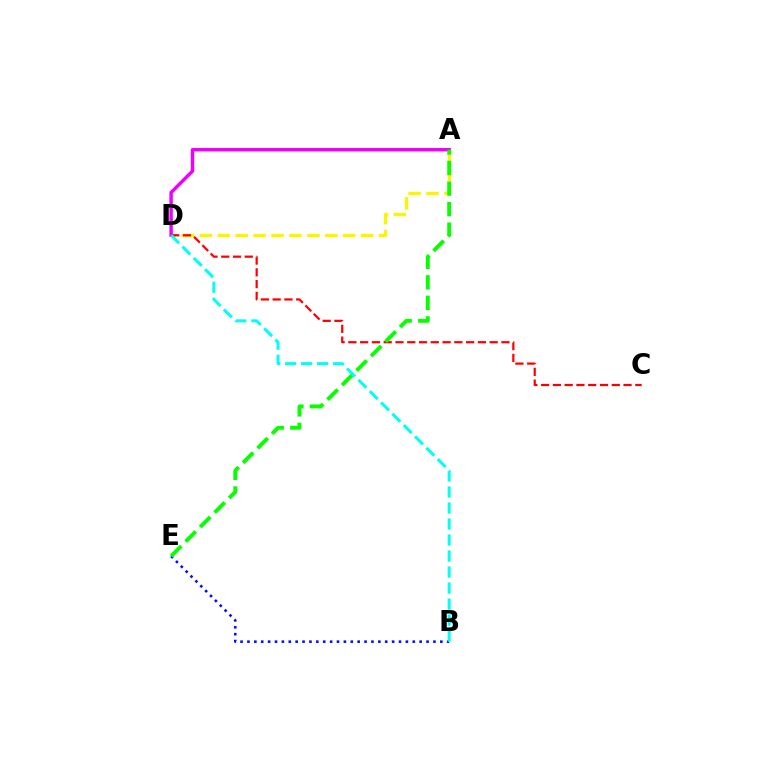{('A', 'D'): [{'color': '#fcf500', 'line_style': 'dashed', 'thickness': 2.43}, {'color': '#ee00ff', 'line_style': 'solid', 'thickness': 2.46}], ('B', 'E'): [{'color': '#0010ff', 'line_style': 'dotted', 'thickness': 1.87}], ('C', 'D'): [{'color': '#ff0000', 'line_style': 'dashed', 'thickness': 1.6}], ('A', 'E'): [{'color': '#08ff00', 'line_style': 'dashed', 'thickness': 2.79}], ('B', 'D'): [{'color': '#00fff6', 'line_style': 'dashed', 'thickness': 2.18}]}